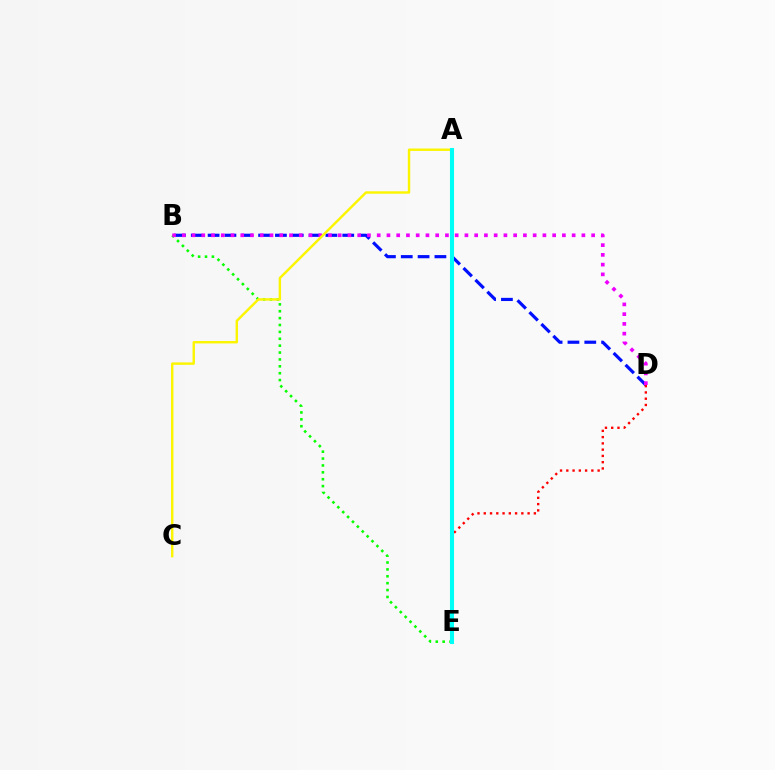{('B', 'D'): [{'color': '#0010ff', 'line_style': 'dashed', 'thickness': 2.29}, {'color': '#ee00ff', 'line_style': 'dotted', 'thickness': 2.65}], ('B', 'E'): [{'color': '#08ff00', 'line_style': 'dotted', 'thickness': 1.87}], ('A', 'C'): [{'color': '#fcf500', 'line_style': 'solid', 'thickness': 1.75}], ('D', 'E'): [{'color': '#ff0000', 'line_style': 'dotted', 'thickness': 1.7}], ('A', 'E'): [{'color': '#00fff6', 'line_style': 'solid', 'thickness': 2.92}]}